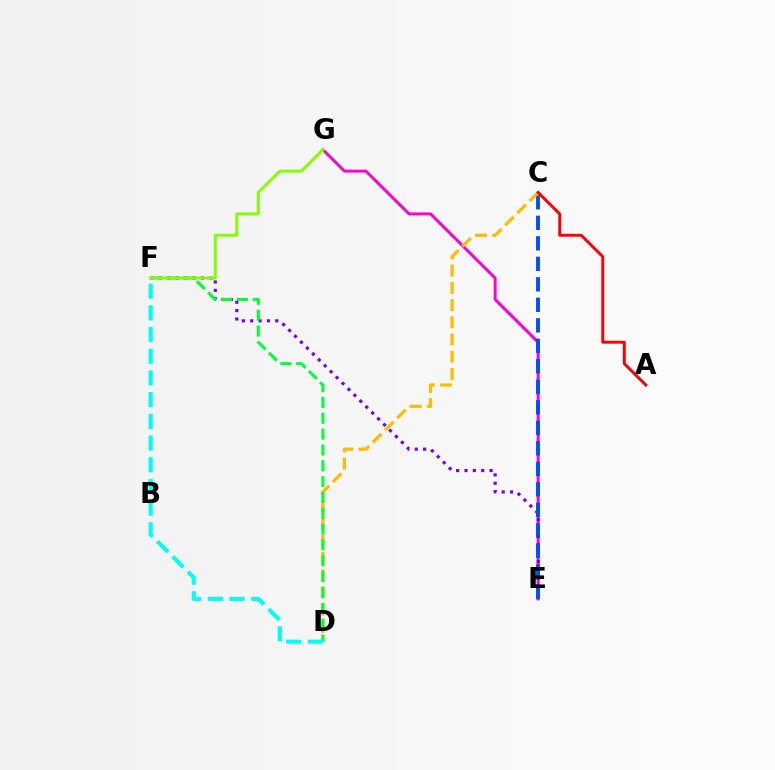{('E', 'G'): [{'color': '#ff00cf', 'line_style': 'solid', 'thickness': 2.14}], ('E', 'F'): [{'color': '#7200ff', 'line_style': 'dotted', 'thickness': 2.27}], ('C', 'E'): [{'color': '#004bff', 'line_style': 'dashed', 'thickness': 2.79}], ('C', 'D'): [{'color': '#ffbd00', 'line_style': 'dashed', 'thickness': 2.34}], ('D', 'F'): [{'color': '#00ff39', 'line_style': 'dashed', 'thickness': 2.15}, {'color': '#00fff6', 'line_style': 'dashed', 'thickness': 2.95}], ('F', 'G'): [{'color': '#84ff00', 'line_style': 'solid', 'thickness': 2.14}], ('A', 'C'): [{'color': '#ff0000', 'line_style': 'solid', 'thickness': 2.11}]}